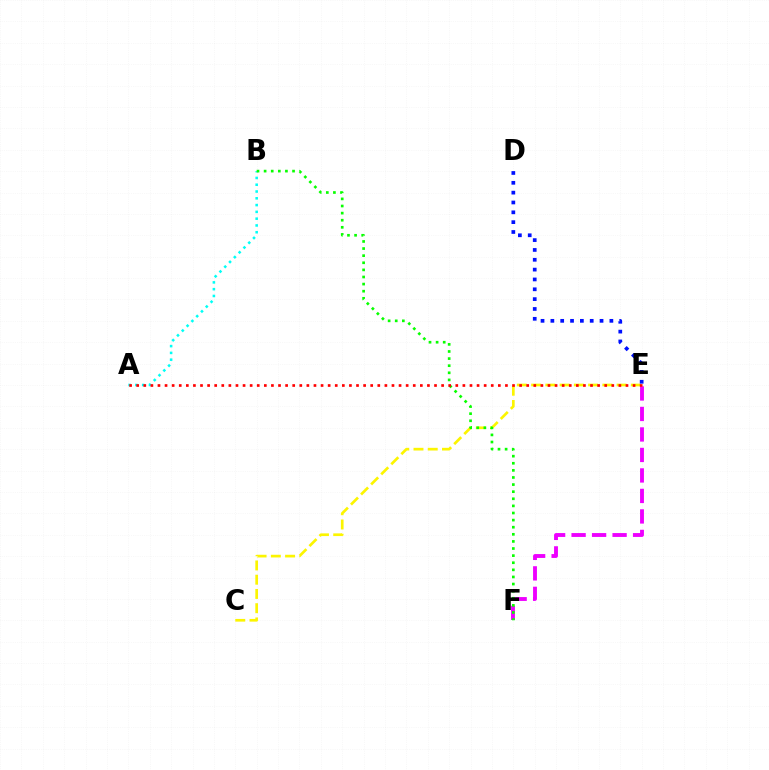{('C', 'E'): [{'color': '#fcf500', 'line_style': 'dashed', 'thickness': 1.94}], ('A', 'B'): [{'color': '#00fff6', 'line_style': 'dotted', 'thickness': 1.84}], ('E', 'F'): [{'color': '#ee00ff', 'line_style': 'dashed', 'thickness': 2.78}], ('B', 'F'): [{'color': '#08ff00', 'line_style': 'dotted', 'thickness': 1.93}], ('D', 'E'): [{'color': '#0010ff', 'line_style': 'dotted', 'thickness': 2.67}], ('A', 'E'): [{'color': '#ff0000', 'line_style': 'dotted', 'thickness': 1.93}]}